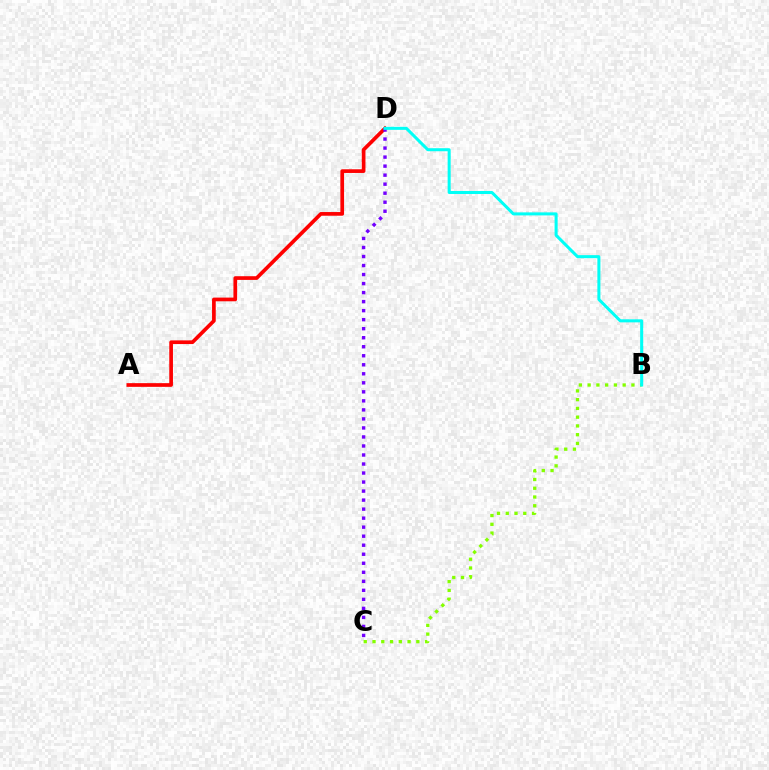{('A', 'D'): [{'color': '#ff0000', 'line_style': 'solid', 'thickness': 2.66}], ('B', 'C'): [{'color': '#84ff00', 'line_style': 'dotted', 'thickness': 2.38}], ('C', 'D'): [{'color': '#7200ff', 'line_style': 'dotted', 'thickness': 2.45}], ('B', 'D'): [{'color': '#00fff6', 'line_style': 'solid', 'thickness': 2.18}]}